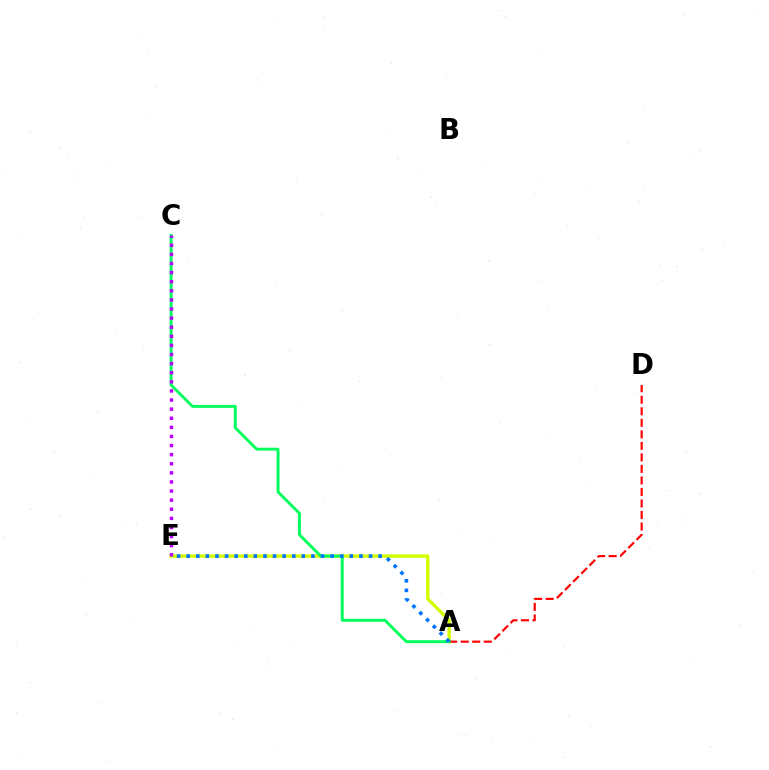{('A', 'E'): [{'color': '#d1ff00', 'line_style': 'solid', 'thickness': 2.46}, {'color': '#0074ff', 'line_style': 'dotted', 'thickness': 2.61}], ('A', 'D'): [{'color': '#ff0000', 'line_style': 'dashed', 'thickness': 1.57}], ('A', 'C'): [{'color': '#00ff5c', 'line_style': 'solid', 'thickness': 2.08}], ('C', 'E'): [{'color': '#b900ff', 'line_style': 'dotted', 'thickness': 2.47}]}